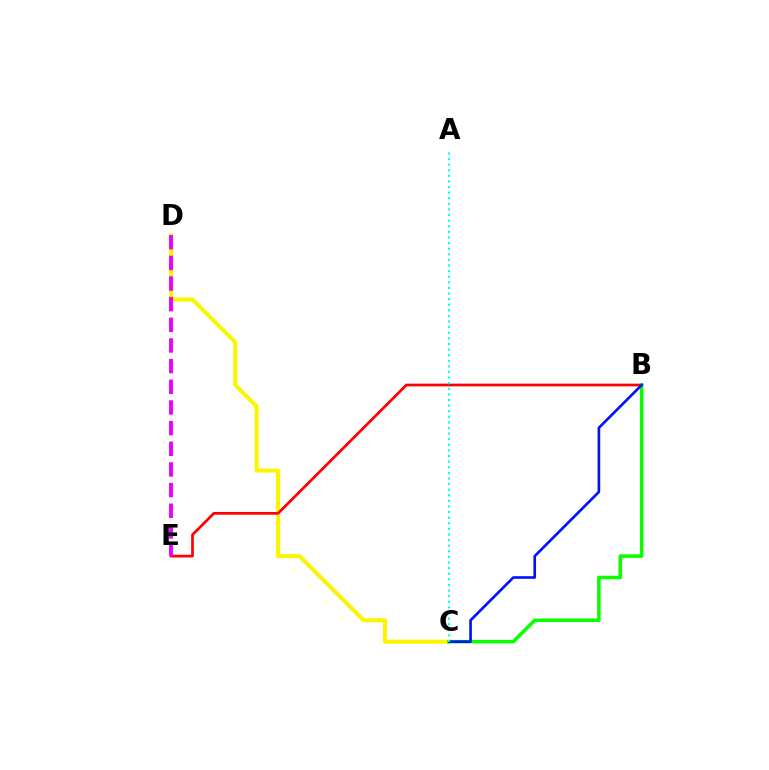{('C', 'D'): [{'color': '#fcf500', 'line_style': 'solid', 'thickness': 2.93}], ('B', 'E'): [{'color': '#ff0000', 'line_style': 'solid', 'thickness': 1.96}], ('B', 'C'): [{'color': '#08ff00', 'line_style': 'solid', 'thickness': 2.53}, {'color': '#0010ff', 'line_style': 'solid', 'thickness': 1.9}], ('D', 'E'): [{'color': '#ee00ff', 'line_style': 'dashed', 'thickness': 2.81}], ('A', 'C'): [{'color': '#00fff6', 'line_style': 'dotted', 'thickness': 1.52}]}